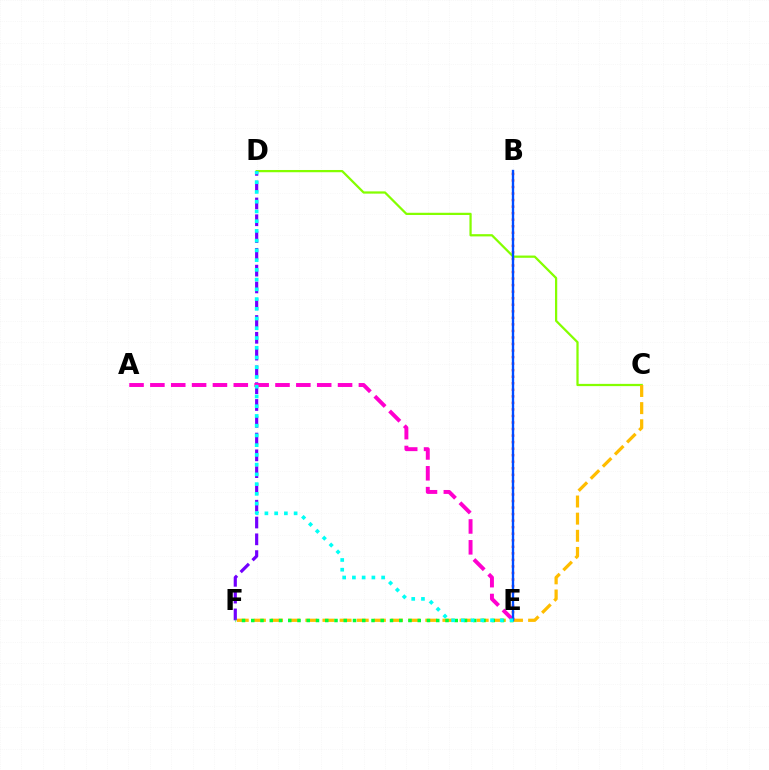{('B', 'E'): [{'color': '#ff0000', 'line_style': 'dotted', 'thickness': 1.78}, {'color': '#004bff', 'line_style': 'solid', 'thickness': 1.7}], ('C', 'D'): [{'color': '#84ff00', 'line_style': 'solid', 'thickness': 1.62}], ('C', 'F'): [{'color': '#ffbd00', 'line_style': 'dashed', 'thickness': 2.33}], ('D', 'F'): [{'color': '#7200ff', 'line_style': 'dashed', 'thickness': 2.28}], ('E', 'F'): [{'color': '#00ff39', 'line_style': 'dotted', 'thickness': 2.51}], ('A', 'E'): [{'color': '#ff00cf', 'line_style': 'dashed', 'thickness': 2.83}], ('D', 'E'): [{'color': '#00fff6', 'line_style': 'dotted', 'thickness': 2.65}]}